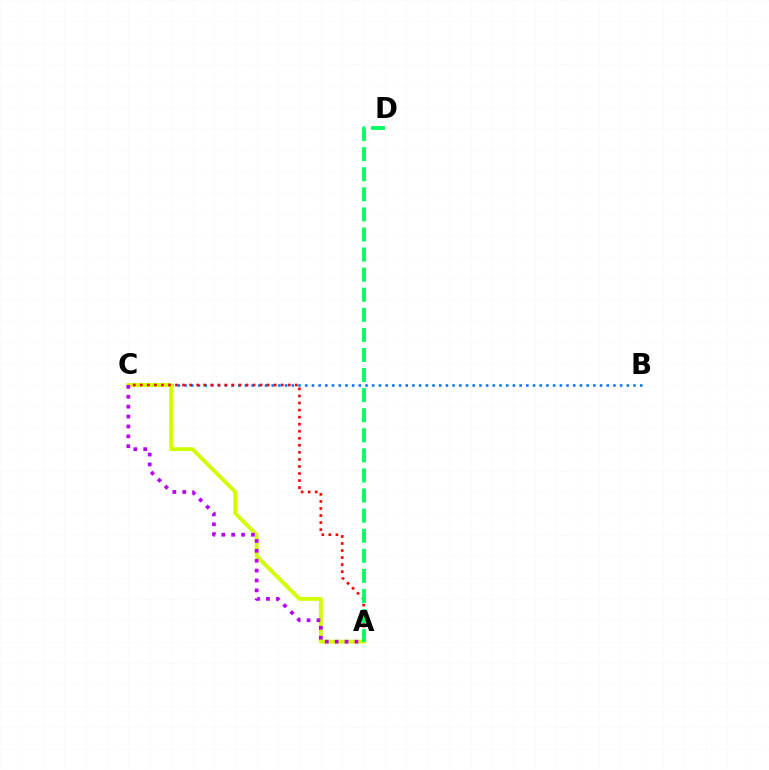{('B', 'C'): [{'color': '#0074ff', 'line_style': 'dotted', 'thickness': 1.82}], ('A', 'C'): [{'color': '#d1ff00', 'line_style': 'solid', 'thickness': 2.78}, {'color': '#b900ff', 'line_style': 'dotted', 'thickness': 2.69}, {'color': '#ff0000', 'line_style': 'dotted', 'thickness': 1.91}], ('A', 'D'): [{'color': '#00ff5c', 'line_style': 'dashed', 'thickness': 2.73}]}